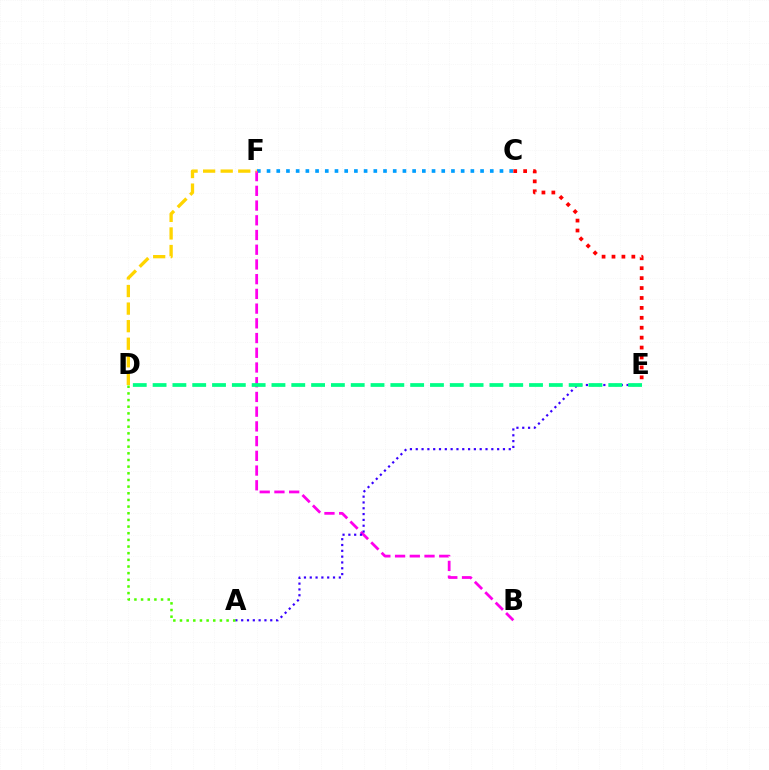{('C', 'F'): [{'color': '#009eff', 'line_style': 'dotted', 'thickness': 2.64}], ('C', 'E'): [{'color': '#ff0000', 'line_style': 'dotted', 'thickness': 2.7}], ('B', 'F'): [{'color': '#ff00ed', 'line_style': 'dashed', 'thickness': 2.0}], ('A', 'E'): [{'color': '#3700ff', 'line_style': 'dotted', 'thickness': 1.58}], ('D', 'E'): [{'color': '#00ff86', 'line_style': 'dashed', 'thickness': 2.69}], ('D', 'F'): [{'color': '#ffd500', 'line_style': 'dashed', 'thickness': 2.39}], ('A', 'D'): [{'color': '#4fff00', 'line_style': 'dotted', 'thickness': 1.81}]}